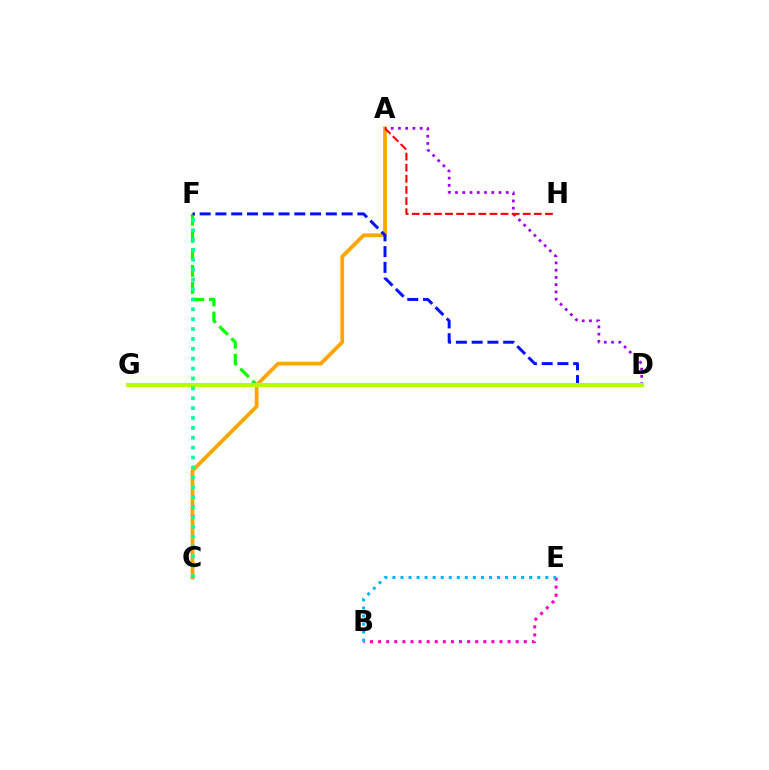{('D', 'F'): [{'color': '#08ff00', 'line_style': 'dashed', 'thickness': 2.31}, {'color': '#0010ff', 'line_style': 'dashed', 'thickness': 2.14}], ('A', 'C'): [{'color': '#ffa500', 'line_style': 'solid', 'thickness': 2.73}], ('B', 'E'): [{'color': '#ff00bd', 'line_style': 'dotted', 'thickness': 2.2}, {'color': '#00b5ff', 'line_style': 'dotted', 'thickness': 2.19}], ('A', 'D'): [{'color': '#9b00ff', 'line_style': 'dotted', 'thickness': 1.97}], ('A', 'H'): [{'color': '#ff0000', 'line_style': 'dashed', 'thickness': 1.51}], ('D', 'G'): [{'color': '#b3ff00', 'line_style': 'solid', 'thickness': 2.94}], ('C', 'F'): [{'color': '#00ff9d', 'line_style': 'dotted', 'thickness': 2.69}]}